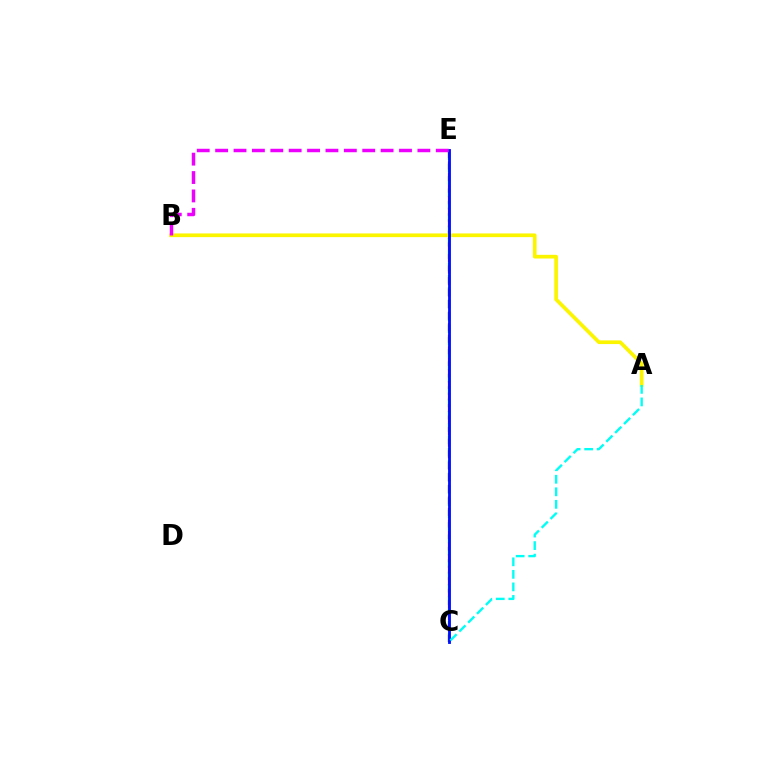{('C', 'E'): [{'color': '#08ff00', 'line_style': 'dashed', 'thickness': 1.68}, {'color': '#ff0000', 'line_style': 'dashed', 'thickness': 1.57}, {'color': '#0010ff', 'line_style': 'solid', 'thickness': 2.05}], ('A', 'B'): [{'color': '#fcf500', 'line_style': 'solid', 'thickness': 2.65}], ('B', 'E'): [{'color': '#ee00ff', 'line_style': 'dashed', 'thickness': 2.5}], ('A', 'C'): [{'color': '#00fff6', 'line_style': 'dashed', 'thickness': 1.7}]}